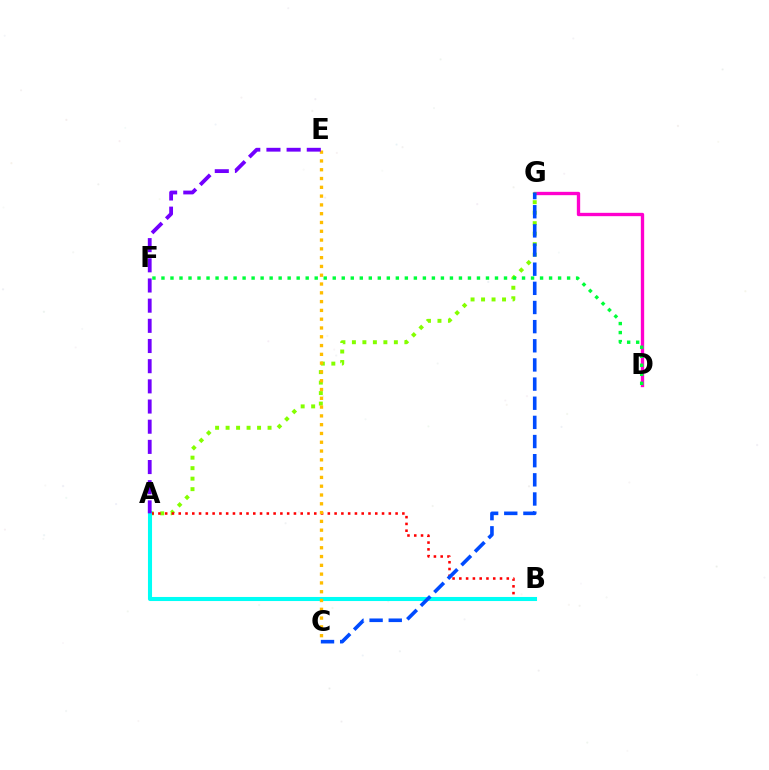{('D', 'G'): [{'color': '#ff00cf', 'line_style': 'solid', 'thickness': 2.4}], ('A', 'G'): [{'color': '#84ff00', 'line_style': 'dotted', 'thickness': 2.85}], ('A', 'B'): [{'color': '#ff0000', 'line_style': 'dotted', 'thickness': 1.84}, {'color': '#00fff6', 'line_style': 'solid', 'thickness': 2.93}], ('D', 'F'): [{'color': '#00ff39', 'line_style': 'dotted', 'thickness': 2.45}], ('C', 'E'): [{'color': '#ffbd00', 'line_style': 'dotted', 'thickness': 2.39}], ('A', 'E'): [{'color': '#7200ff', 'line_style': 'dashed', 'thickness': 2.74}], ('C', 'G'): [{'color': '#004bff', 'line_style': 'dashed', 'thickness': 2.6}]}